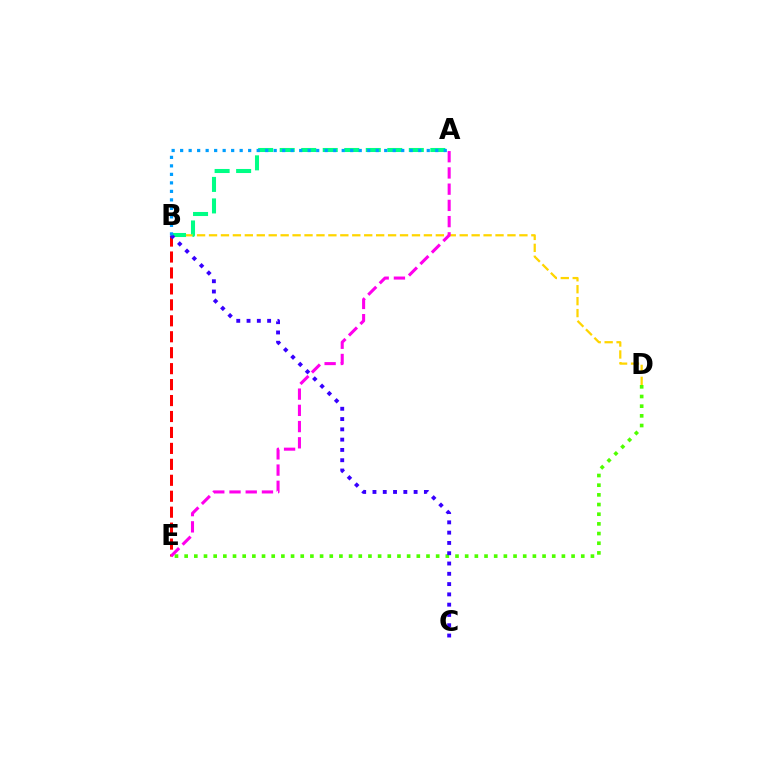{('B', 'E'): [{'color': '#ff0000', 'line_style': 'dashed', 'thickness': 2.17}], ('B', 'D'): [{'color': '#ffd500', 'line_style': 'dashed', 'thickness': 1.62}], ('D', 'E'): [{'color': '#4fff00', 'line_style': 'dotted', 'thickness': 2.63}], ('A', 'B'): [{'color': '#00ff86', 'line_style': 'dashed', 'thickness': 2.92}, {'color': '#009eff', 'line_style': 'dotted', 'thickness': 2.31}], ('B', 'C'): [{'color': '#3700ff', 'line_style': 'dotted', 'thickness': 2.8}], ('A', 'E'): [{'color': '#ff00ed', 'line_style': 'dashed', 'thickness': 2.2}]}